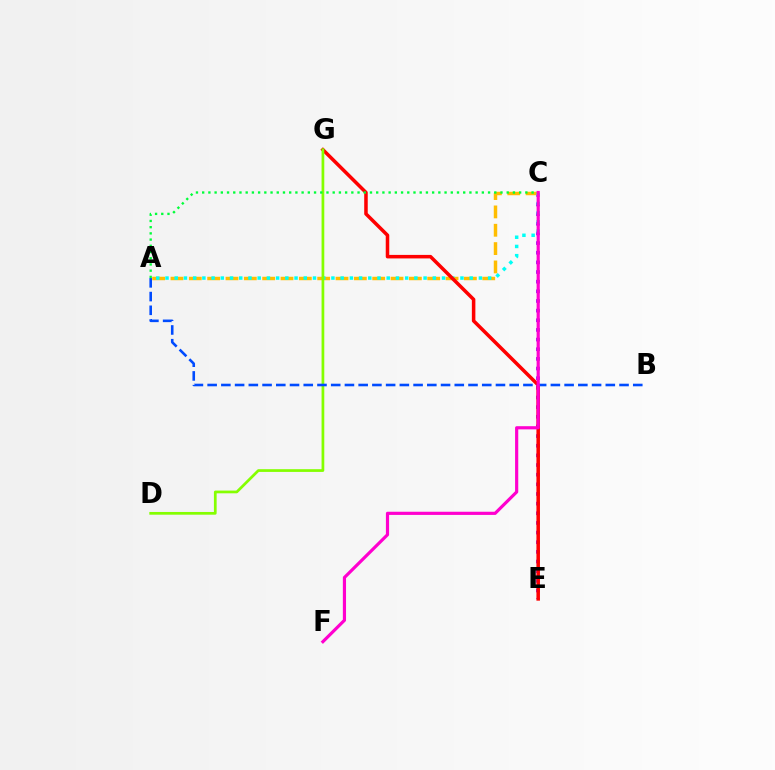{('C', 'E'): [{'color': '#7200ff', 'line_style': 'dotted', 'thickness': 2.62}], ('A', 'C'): [{'color': '#ffbd00', 'line_style': 'dashed', 'thickness': 2.49}, {'color': '#00fff6', 'line_style': 'dotted', 'thickness': 2.5}, {'color': '#00ff39', 'line_style': 'dotted', 'thickness': 1.69}], ('E', 'G'): [{'color': '#ff0000', 'line_style': 'solid', 'thickness': 2.54}], ('D', 'G'): [{'color': '#84ff00', 'line_style': 'solid', 'thickness': 1.96}], ('A', 'B'): [{'color': '#004bff', 'line_style': 'dashed', 'thickness': 1.87}], ('C', 'F'): [{'color': '#ff00cf', 'line_style': 'solid', 'thickness': 2.29}]}